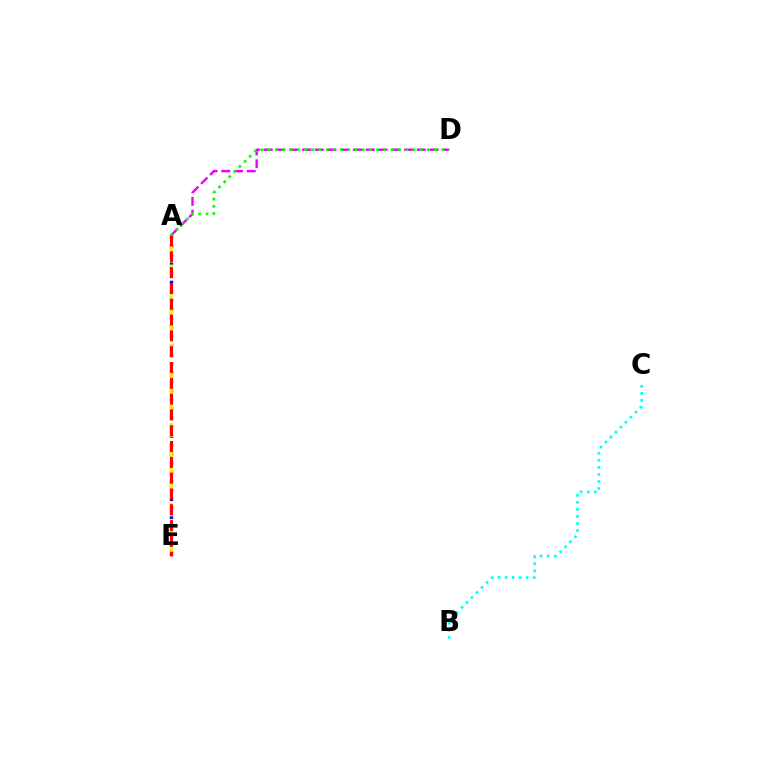{('A', 'E'): [{'color': '#0010ff', 'line_style': 'dotted', 'thickness': 2.46}, {'color': '#fcf500', 'line_style': 'dashed', 'thickness': 2.69}, {'color': '#ff0000', 'line_style': 'dashed', 'thickness': 2.15}], ('B', 'C'): [{'color': '#00fff6', 'line_style': 'dotted', 'thickness': 1.92}], ('A', 'D'): [{'color': '#ee00ff', 'line_style': 'dashed', 'thickness': 1.73}, {'color': '#08ff00', 'line_style': 'dotted', 'thickness': 1.97}]}